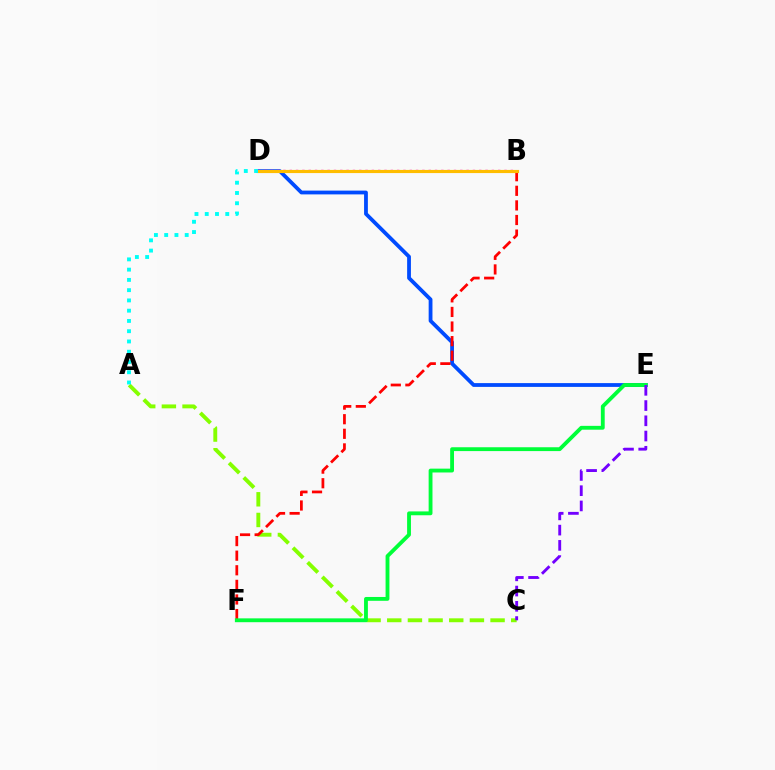{('D', 'E'): [{'color': '#004bff', 'line_style': 'solid', 'thickness': 2.73}], ('A', 'C'): [{'color': '#84ff00', 'line_style': 'dashed', 'thickness': 2.81}], ('B', 'F'): [{'color': '#ff0000', 'line_style': 'dashed', 'thickness': 1.98}], ('B', 'D'): [{'color': '#ff00cf', 'line_style': 'dotted', 'thickness': 1.72}, {'color': '#ffbd00', 'line_style': 'solid', 'thickness': 2.26}], ('E', 'F'): [{'color': '#00ff39', 'line_style': 'solid', 'thickness': 2.77}], ('C', 'E'): [{'color': '#7200ff', 'line_style': 'dashed', 'thickness': 2.07}], ('A', 'D'): [{'color': '#00fff6', 'line_style': 'dotted', 'thickness': 2.79}]}